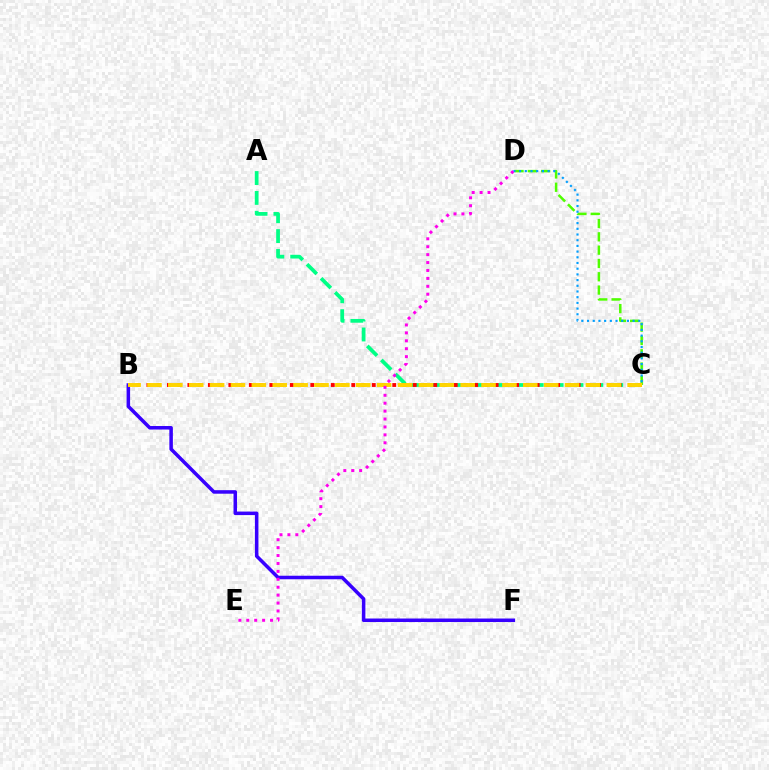{('C', 'D'): [{'color': '#4fff00', 'line_style': 'dashed', 'thickness': 1.81}, {'color': '#009eff', 'line_style': 'dotted', 'thickness': 1.55}], ('B', 'F'): [{'color': '#3700ff', 'line_style': 'solid', 'thickness': 2.54}], ('A', 'C'): [{'color': '#00ff86', 'line_style': 'dashed', 'thickness': 2.7}], ('B', 'C'): [{'color': '#ff0000', 'line_style': 'dotted', 'thickness': 2.78}, {'color': '#ffd500', 'line_style': 'dashed', 'thickness': 2.84}], ('D', 'E'): [{'color': '#ff00ed', 'line_style': 'dotted', 'thickness': 2.15}]}